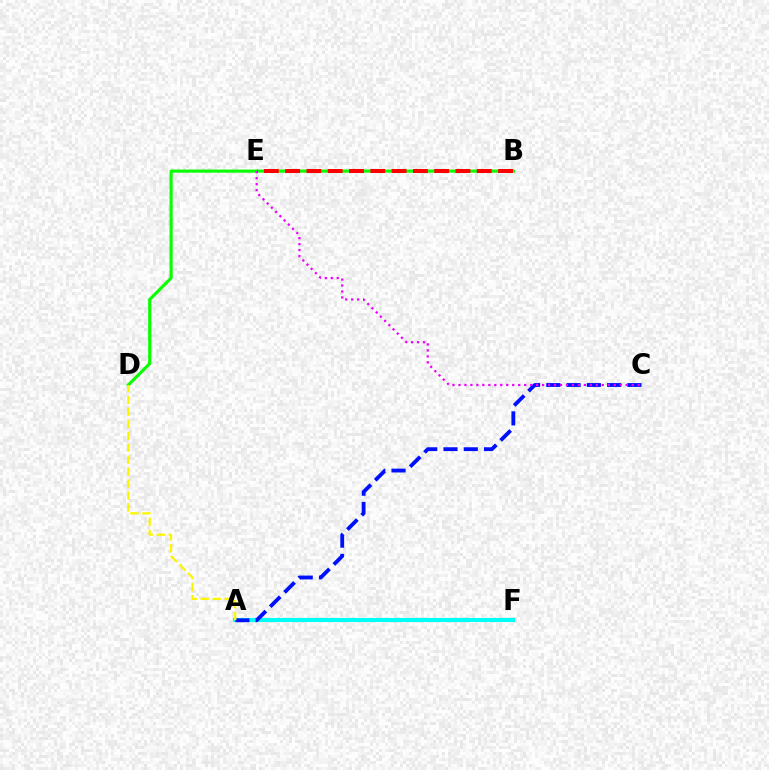{('A', 'F'): [{'color': '#00fff6', 'line_style': 'solid', 'thickness': 2.96}], ('B', 'D'): [{'color': '#08ff00', 'line_style': 'solid', 'thickness': 2.25}], ('A', 'C'): [{'color': '#0010ff', 'line_style': 'dashed', 'thickness': 2.75}], ('C', 'E'): [{'color': '#ee00ff', 'line_style': 'dotted', 'thickness': 1.62}], ('B', 'E'): [{'color': '#ff0000', 'line_style': 'dashed', 'thickness': 2.89}], ('A', 'D'): [{'color': '#fcf500', 'line_style': 'dashed', 'thickness': 1.62}]}